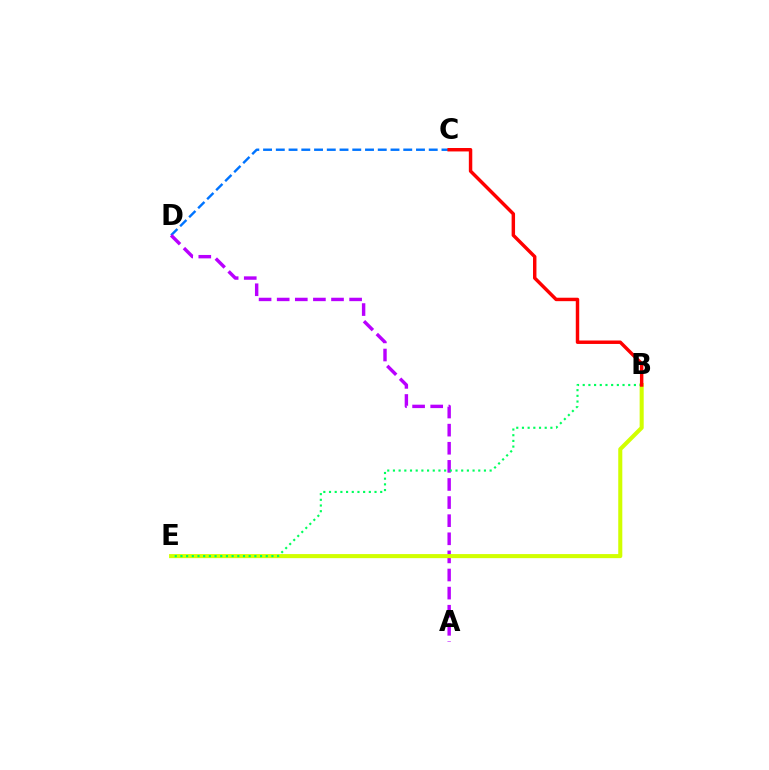{('C', 'D'): [{'color': '#0074ff', 'line_style': 'dashed', 'thickness': 1.73}], ('A', 'D'): [{'color': '#b900ff', 'line_style': 'dashed', 'thickness': 2.46}], ('B', 'E'): [{'color': '#d1ff00', 'line_style': 'solid', 'thickness': 2.93}, {'color': '#00ff5c', 'line_style': 'dotted', 'thickness': 1.55}], ('B', 'C'): [{'color': '#ff0000', 'line_style': 'solid', 'thickness': 2.48}]}